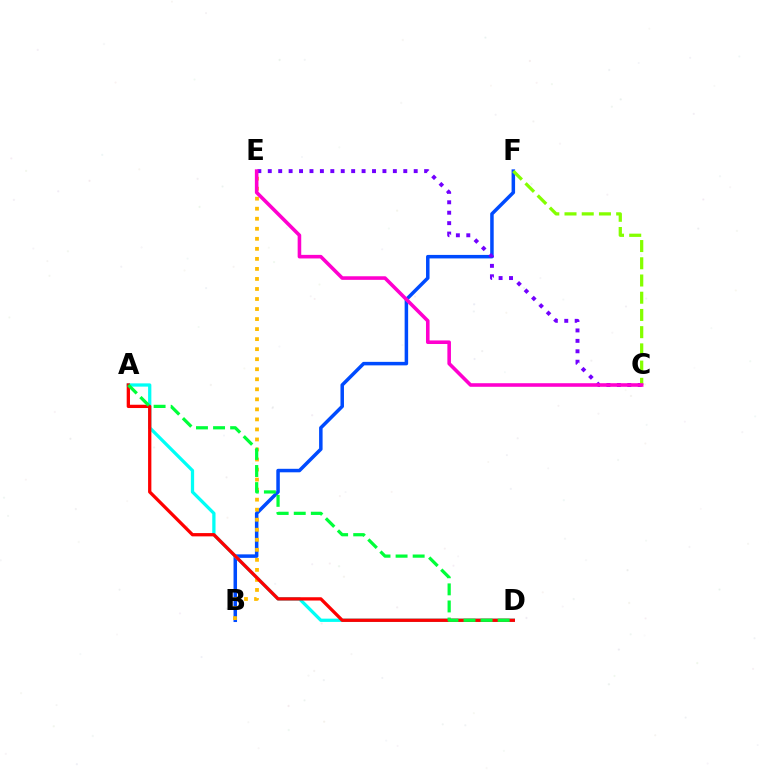{('B', 'F'): [{'color': '#004bff', 'line_style': 'solid', 'thickness': 2.52}], ('A', 'D'): [{'color': '#00fff6', 'line_style': 'solid', 'thickness': 2.35}, {'color': '#ff0000', 'line_style': 'solid', 'thickness': 2.37}, {'color': '#00ff39', 'line_style': 'dashed', 'thickness': 2.32}], ('B', 'E'): [{'color': '#ffbd00', 'line_style': 'dotted', 'thickness': 2.73}], ('C', 'E'): [{'color': '#7200ff', 'line_style': 'dotted', 'thickness': 2.83}, {'color': '#ff00cf', 'line_style': 'solid', 'thickness': 2.58}], ('C', 'F'): [{'color': '#84ff00', 'line_style': 'dashed', 'thickness': 2.34}]}